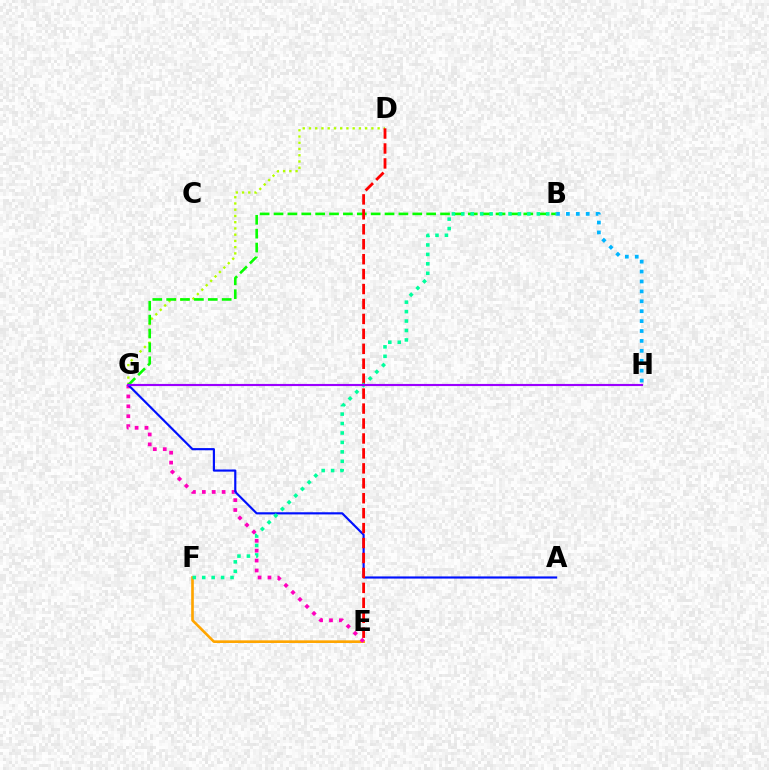{('B', 'H'): [{'color': '#00b5ff', 'line_style': 'dotted', 'thickness': 2.69}], ('D', 'G'): [{'color': '#b3ff00', 'line_style': 'dotted', 'thickness': 1.7}], ('B', 'G'): [{'color': '#08ff00', 'line_style': 'dashed', 'thickness': 1.89}], ('E', 'F'): [{'color': '#ffa500', 'line_style': 'solid', 'thickness': 1.91}], ('E', 'G'): [{'color': '#ff00bd', 'line_style': 'dotted', 'thickness': 2.69}], ('A', 'G'): [{'color': '#0010ff', 'line_style': 'solid', 'thickness': 1.56}], ('D', 'E'): [{'color': '#ff0000', 'line_style': 'dashed', 'thickness': 2.03}], ('B', 'F'): [{'color': '#00ff9d', 'line_style': 'dotted', 'thickness': 2.56}], ('G', 'H'): [{'color': '#9b00ff', 'line_style': 'solid', 'thickness': 1.54}]}